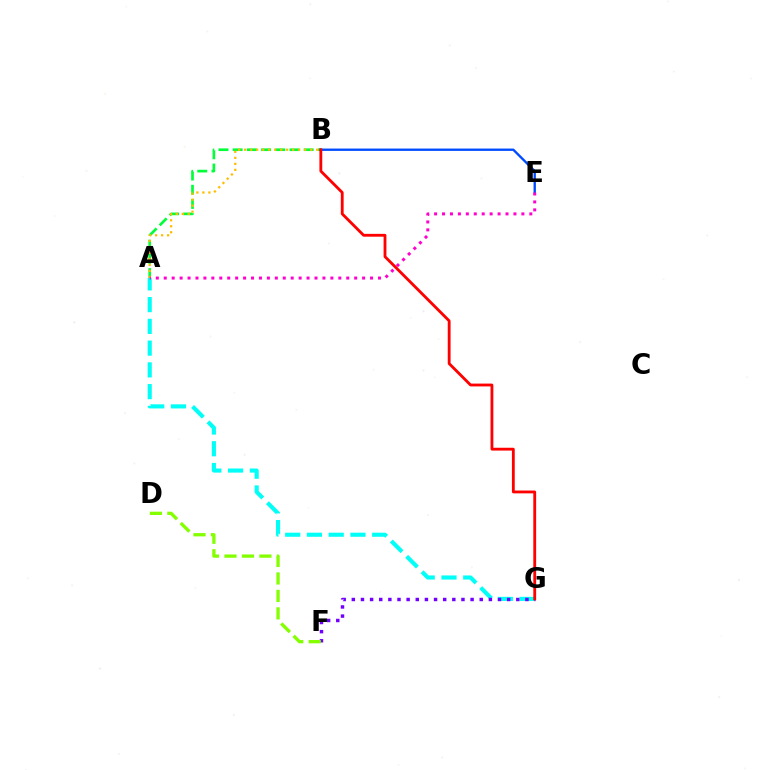{('A', 'G'): [{'color': '#00fff6', 'line_style': 'dashed', 'thickness': 2.95}], ('F', 'G'): [{'color': '#7200ff', 'line_style': 'dotted', 'thickness': 2.48}], ('A', 'B'): [{'color': '#00ff39', 'line_style': 'dashed', 'thickness': 1.93}, {'color': '#ffbd00', 'line_style': 'dotted', 'thickness': 1.63}], ('D', 'F'): [{'color': '#84ff00', 'line_style': 'dashed', 'thickness': 2.37}], ('B', 'E'): [{'color': '#004bff', 'line_style': 'solid', 'thickness': 1.69}], ('A', 'E'): [{'color': '#ff00cf', 'line_style': 'dotted', 'thickness': 2.16}], ('B', 'G'): [{'color': '#ff0000', 'line_style': 'solid', 'thickness': 2.03}]}